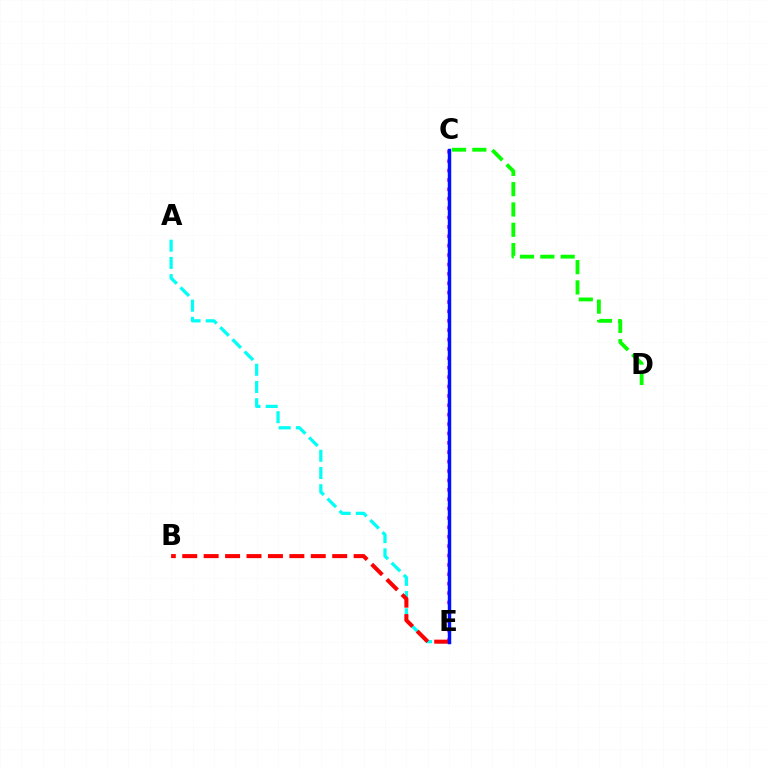{('C', 'D'): [{'color': '#08ff00', 'line_style': 'dashed', 'thickness': 2.76}], ('C', 'E'): [{'color': '#ee00ff', 'line_style': 'dotted', 'thickness': 2.55}, {'color': '#fcf500', 'line_style': 'solid', 'thickness': 1.99}, {'color': '#0010ff', 'line_style': 'solid', 'thickness': 2.48}], ('A', 'E'): [{'color': '#00fff6', 'line_style': 'dashed', 'thickness': 2.34}], ('B', 'E'): [{'color': '#ff0000', 'line_style': 'dashed', 'thickness': 2.91}]}